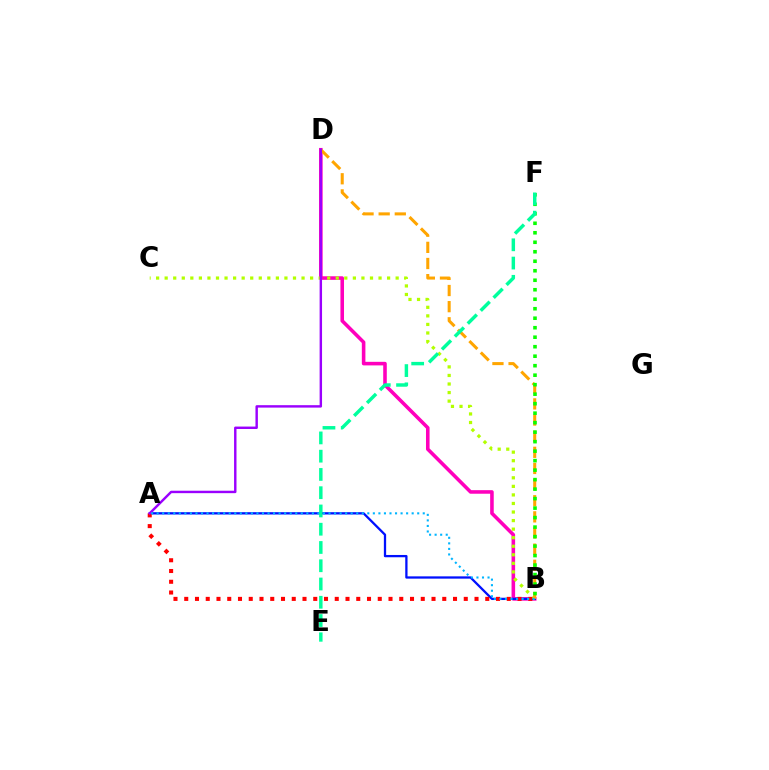{('B', 'D'): [{'color': '#ff00bd', 'line_style': 'solid', 'thickness': 2.57}, {'color': '#ffa500', 'line_style': 'dashed', 'thickness': 2.19}], ('A', 'B'): [{'color': '#0010ff', 'line_style': 'solid', 'thickness': 1.64}, {'color': '#ff0000', 'line_style': 'dotted', 'thickness': 2.92}, {'color': '#00b5ff', 'line_style': 'dotted', 'thickness': 1.51}], ('B', 'C'): [{'color': '#b3ff00', 'line_style': 'dotted', 'thickness': 2.32}], ('B', 'F'): [{'color': '#08ff00', 'line_style': 'dotted', 'thickness': 2.58}], ('A', 'D'): [{'color': '#9b00ff', 'line_style': 'solid', 'thickness': 1.75}], ('E', 'F'): [{'color': '#00ff9d', 'line_style': 'dashed', 'thickness': 2.48}]}